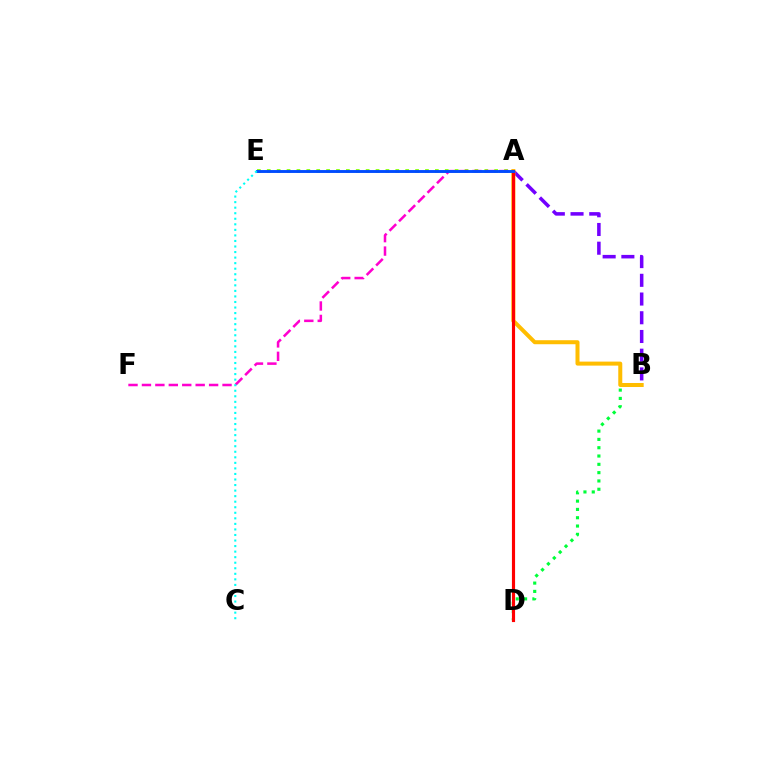{('A', 'B'): [{'color': '#7200ff', 'line_style': 'dashed', 'thickness': 2.54}, {'color': '#ffbd00', 'line_style': 'solid', 'thickness': 2.89}], ('A', 'E'): [{'color': '#84ff00', 'line_style': 'dotted', 'thickness': 2.69}, {'color': '#004bff', 'line_style': 'solid', 'thickness': 2.09}], ('B', 'D'): [{'color': '#00ff39', 'line_style': 'dotted', 'thickness': 2.26}], ('A', 'F'): [{'color': '#ff00cf', 'line_style': 'dashed', 'thickness': 1.82}], ('A', 'D'): [{'color': '#ff0000', 'line_style': 'solid', 'thickness': 2.27}], ('C', 'E'): [{'color': '#00fff6', 'line_style': 'dotted', 'thickness': 1.51}]}